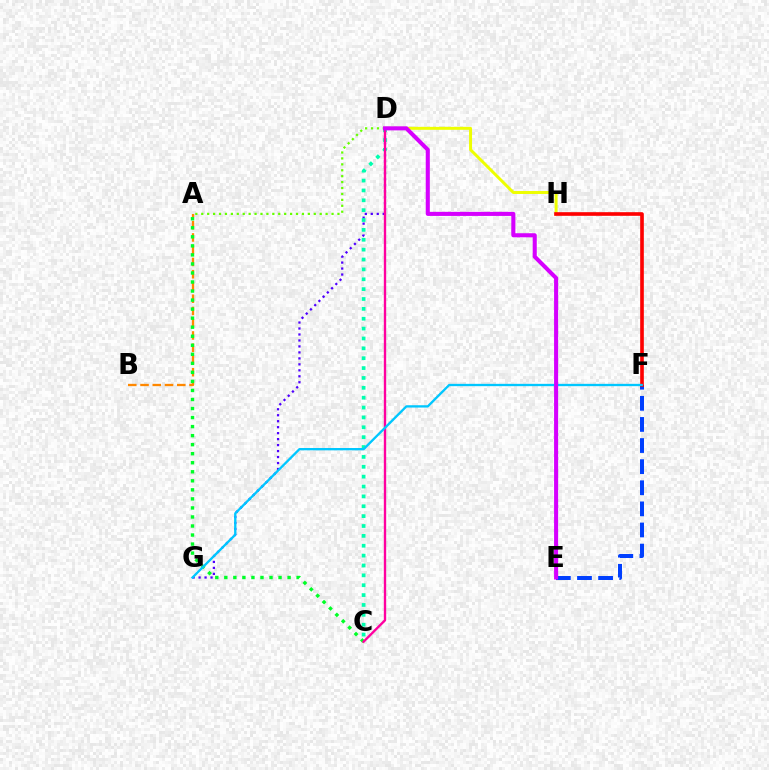{('D', 'H'): [{'color': '#eeff00', 'line_style': 'solid', 'thickness': 2.13}], ('D', 'G'): [{'color': '#4f00ff', 'line_style': 'dotted', 'thickness': 1.62}], ('A', 'B'): [{'color': '#ff8800', 'line_style': 'dashed', 'thickness': 1.66}], ('A', 'C'): [{'color': '#00ff27', 'line_style': 'dotted', 'thickness': 2.46}], ('C', 'D'): [{'color': '#00ffaf', 'line_style': 'dotted', 'thickness': 2.68}, {'color': '#ff00a0', 'line_style': 'solid', 'thickness': 1.7}], ('A', 'D'): [{'color': '#66ff00', 'line_style': 'dotted', 'thickness': 1.61}], ('E', 'F'): [{'color': '#003fff', 'line_style': 'dashed', 'thickness': 2.87}], ('F', 'H'): [{'color': '#ff0000', 'line_style': 'solid', 'thickness': 2.62}], ('F', 'G'): [{'color': '#00c7ff', 'line_style': 'solid', 'thickness': 1.67}], ('D', 'E'): [{'color': '#d600ff', 'line_style': 'solid', 'thickness': 2.93}]}